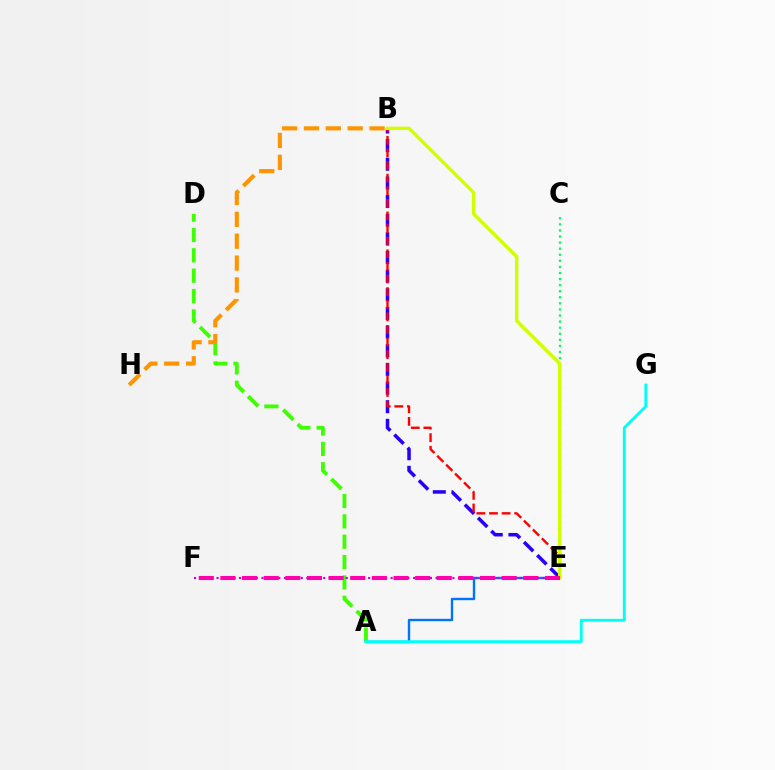{('A', 'E'): [{'color': '#0074ff', 'line_style': 'solid', 'thickness': 1.71}], ('B', 'E'): [{'color': '#2500ff', 'line_style': 'dashed', 'thickness': 2.53}, {'color': '#ff0000', 'line_style': 'dashed', 'thickness': 1.71}, {'color': '#d1ff00', 'line_style': 'solid', 'thickness': 2.45}], ('C', 'E'): [{'color': '#00ff5c', 'line_style': 'dotted', 'thickness': 1.65}], ('A', 'D'): [{'color': '#3dff00', 'line_style': 'dashed', 'thickness': 2.77}], ('E', 'F'): [{'color': '#b900ff', 'line_style': 'dotted', 'thickness': 1.53}, {'color': '#ff00ac', 'line_style': 'dashed', 'thickness': 2.94}], ('B', 'H'): [{'color': '#ff9400', 'line_style': 'dashed', 'thickness': 2.97}], ('A', 'G'): [{'color': '#00fff6', 'line_style': 'solid', 'thickness': 2.08}]}